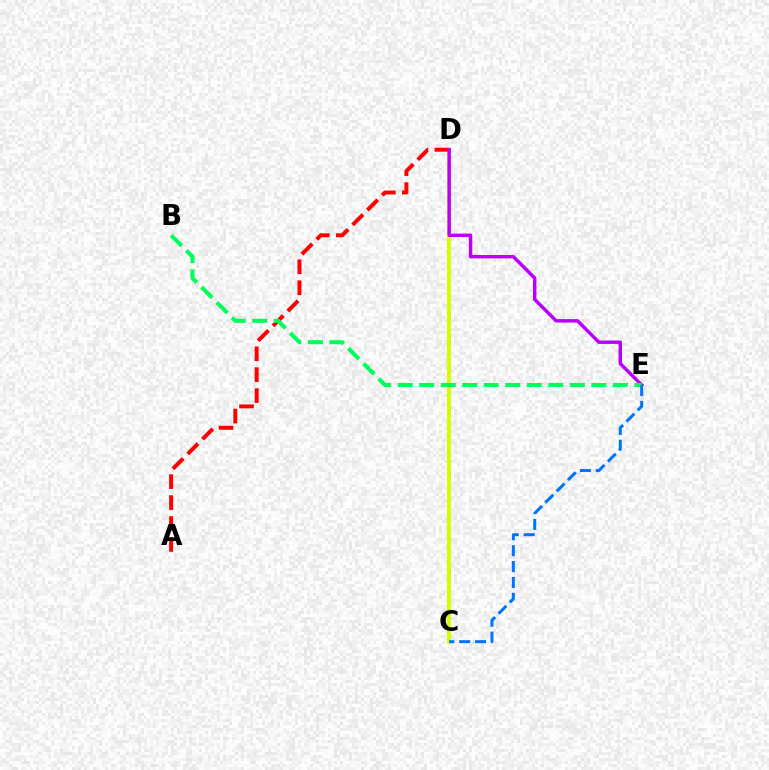{('C', 'D'): [{'color': '#d1ff00', 'line_style': 'solid', 'thickness': 2.82}], ('A', 'D'): [{'color': '#ff0000', 'line_style': 'dashed', 'thickness': 2.84}], ('D', 'E'): [{'color': '#b900ff', 'line_style': 'solid', 'thickness': 2.46}], ('B', 'E'): [{'color': '#00ff5c', 'line_style': 'dashed', 'thickness': 2.92}], ('C', 'E'): [{'color': '#0074ff', 'line_style': 'dashed', 'thickness': 2.16}]}